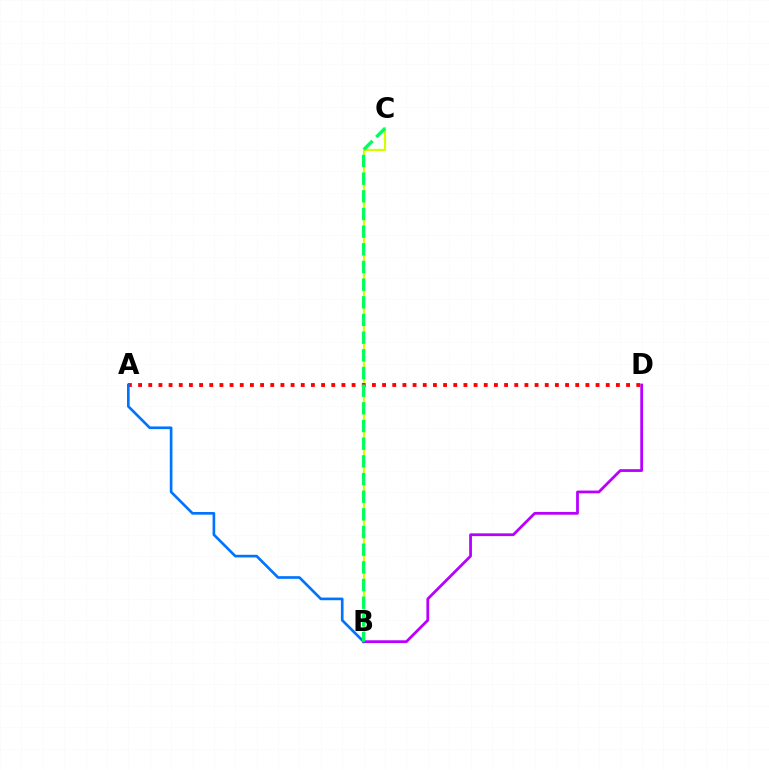{('B', 'C'): [{'color': '#d1ff00', 'line_style': 'solid', 'thickness': 1.61}, {'color': '#00ff5c', 'line_style': 'dashed', 'thickness': 2.4}], ('B', 'D'): [{'color': '#b900ff', 'line_style': 'solid', 'thickness': 2.0}], ('A', 'D'): [{'color': '#ff0000', 'line_style': 'dotted', 'thickness': 2.76}], ('A', 'B'): [{'color': '#0074ff', 'line_style': 'solid', 'thickness': 1.92}]}